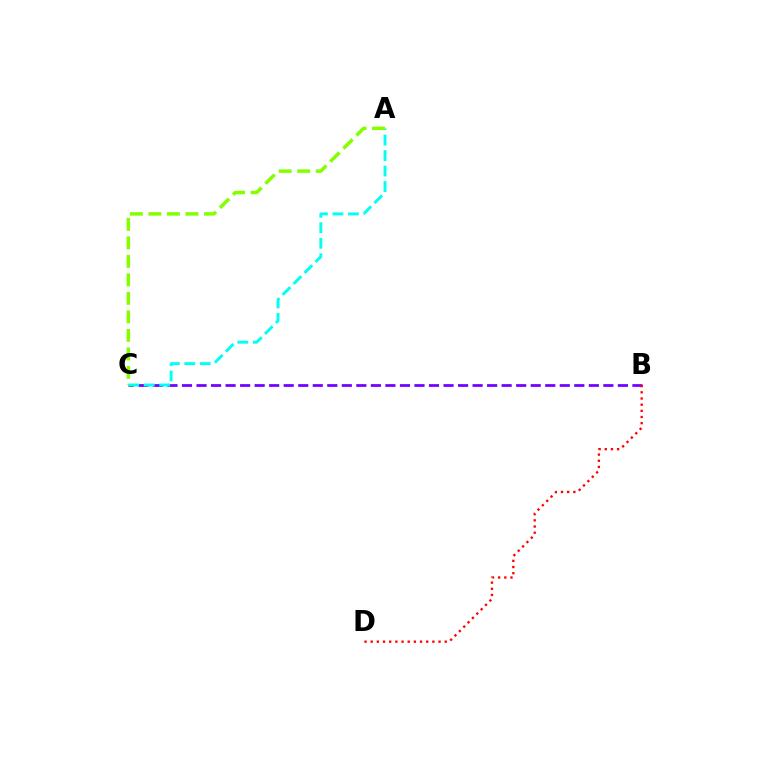{('B', 'C'): [{'color': '#7200ff', 'line_style': 'dashed', 'thickness': 1.97}], ('A', 'C'): [{'color': '#00fff6', 'line_style': 'dashed', 'thickness': 2.1}, {'color': '#84ff00', 'line_style': 'dashed', 'thickness': 2.51}], ('B', 'D'): [{'color': '#ff0000', 'line_style': 'dotted', 'thickness': 1.68}]}